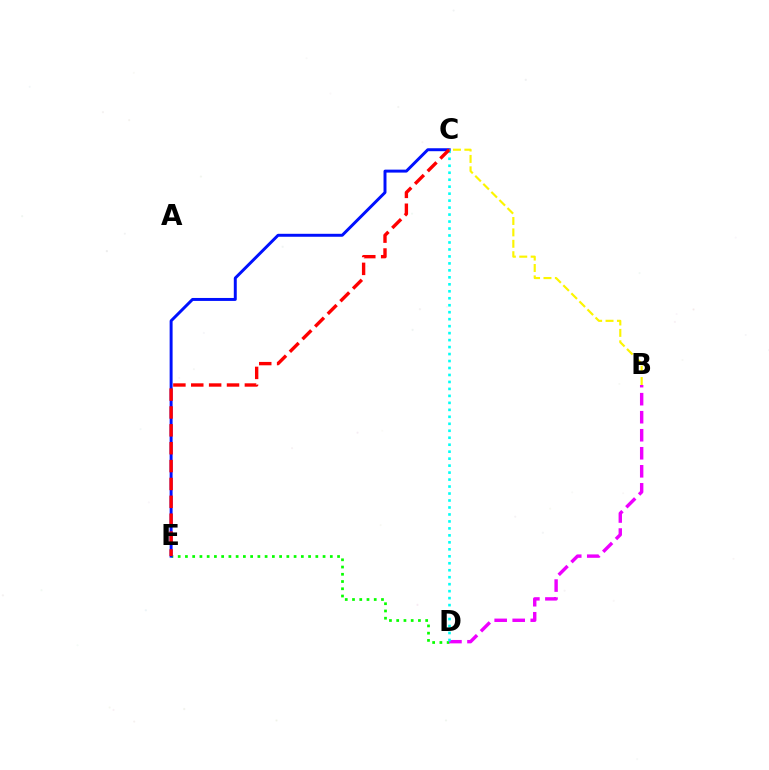{('D', 'E'): [{'color': '#08ff00', 'line_style': 'dotted', 'thickness': 1.97}], ('B', 'D'): [{'color': '#ee00ff', 'line_style': 'dashed', 'thickness': 2.45}], ('C', 'E'): [{'color': '#0010ff', 'line_style': 'solid', 'thickness': 2.13}, {'color': '#ff0000', 'line_style': 'dashed', 'thickness': 2.43}], ('C', 'D'): [{'color': '#00fff6', 'line_style': 'dotted', 'thickness': 1.89}], ('B', 'C'): [{'color': '#fcf500', 'line_style': 'dashed', 'thickness': 1.55}]}